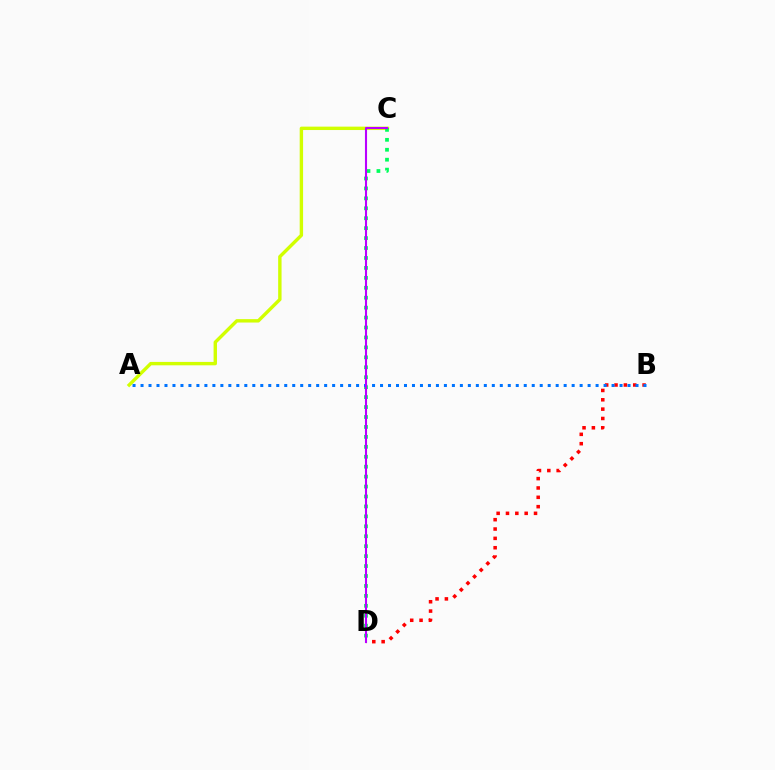{('A', 'C'): [{'color': '#d1ff00', 'line_style': 'solid', 'thickness': 2.45}], ('C', 'D'): [{'color': '#00ff5c', 'line_style': 'dotted', 'thickness': 2.7}, {'color': '#b900ff', 'line_style': 'solid', 'thickness': 1.51}], ('B', 'D'): [{'color': '#ff0000', 'line_style': 'dotted', 'thickness': 2.54}], ('A', 'B'): [{'color': '#0074ff', 'line_style': 'dotted', 'thickness': 2.17}]}